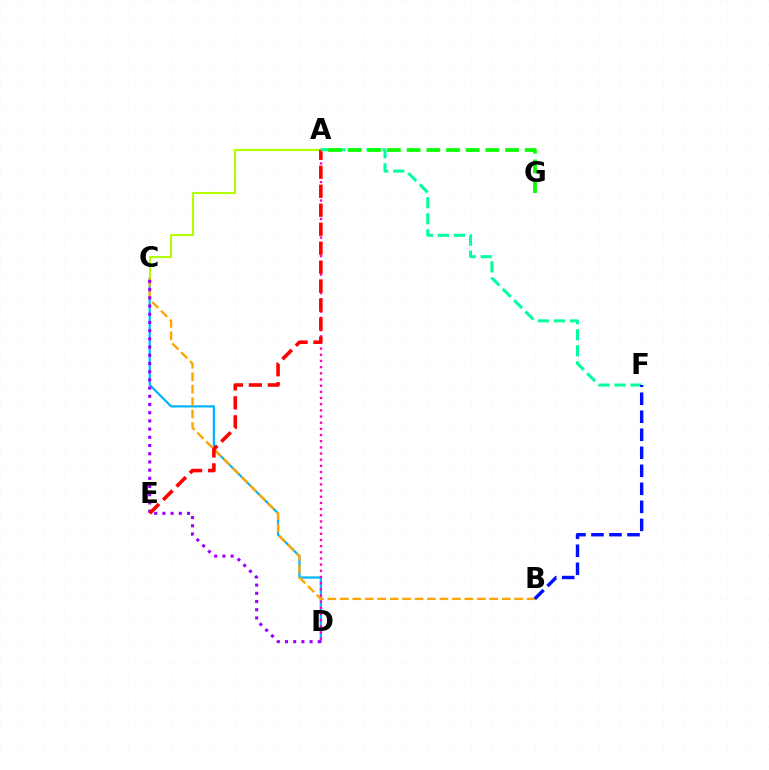{('C', 'D'): [{'color': '#00b5ff', 'line_style': 'solid', 'thickness': 1.59}, {'color': '#9b00ff', 'line_style': 'dotted', 'thickness': 2.23}], ('A', 'C'): [{'color': '#b3ff00', 'line_style': 'solid', 'thickness': 1.53}], ('B', 'C'): [{'color': '#ffa500', 'line_style': 'dashed', 'thickness': 1.69}], ('A', 'D'): [{'color': '#ff00bd', 'line_style': 'dotted', 'thickness': 1.68}], ('A', 'E'): [{'color': '#ff0000', 'line_style': 'dashed', 'thickness': 2.58}], ('A', 'F'): [{'color': '#00ff9d', 'line_style': 'dashed', 'thickness': 2.18}], ('A', 'G'): [{'color': '#08ff00', 'line_style': 'dashed', 'thickness': 2.67}], ('B', 'F'): [{'color': '#0010ff', 'line_style': 'dashed', 'thickness': 2.45}]}